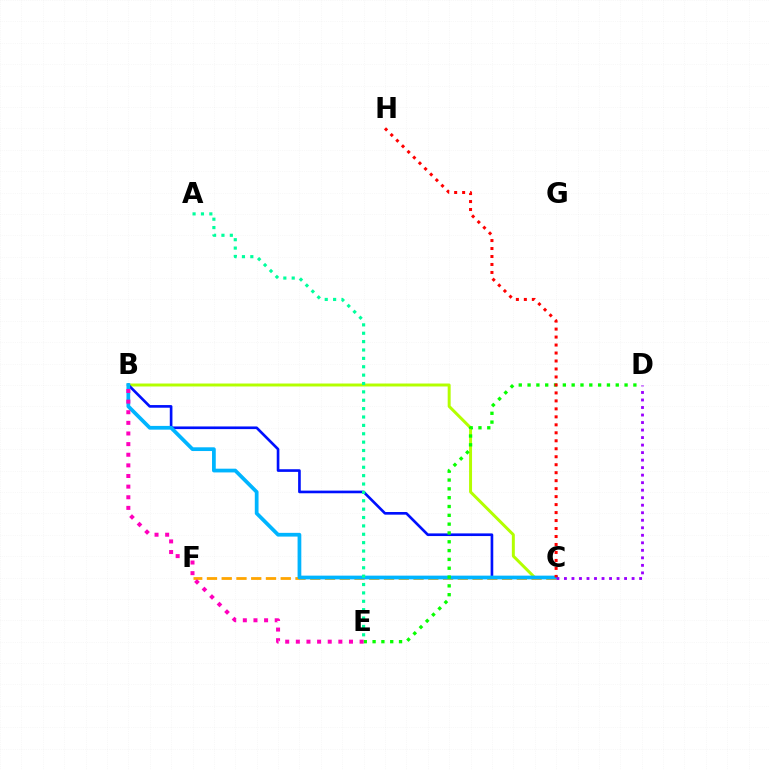{('B', 'C'): [{'color': '#b3ff00', 'line_style': 'solid', 'thickness': 2.14}, {'color': '#0010ff', 'line_style': 'solid', 'thickness': 1.91}, {'color': '#00b5ff', 'line_style': 'solid', 'thickness': 2.69}], ('C', 'F'): [{'color': '#ffa500', 'line_style': 'dashed', 'thickness': 2.0}], ('D', 'E'): [{'color': '#08ff00', 'line_style': 'dotted', 'thickness': 2.4}], ('C', 'H'): [{'color': '#ff0000', 'line_style': 'dotted', 'thickness': 2.17}], ('C', 'D'): [{'color': '#9b00ff', 'line_style': 'dotted', 'thickness': 2.04}], ('A', 'E'): [{'color': '#00ff9d', 'line_style': 'dotted', 'thickness': 2.28}], ('B', 'E'): [{'color': '#ff00bd', 'line_style': 'dotted', 'thickness': 2.89}]}